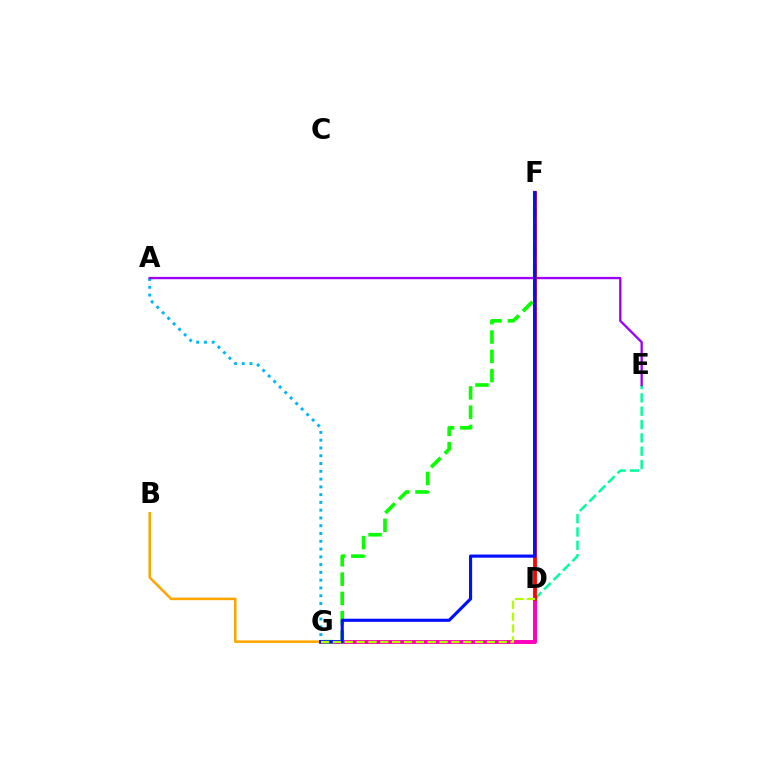{('B', 'G'): [{'color': '#ffa500', 'line_style': 'solid', 'thickness': 1.83}], ('D', 'E'): [{'color': '#00ff9d', 'line_style': 'dashed', 'thickness': 1.81}], ('A', 'G'): [{'color': '#00b5ff', 'line_style': 'dotted', 'thickness': 2.11}], ('D', 'G'): [{'color': '#ff00bd', 'line_style': 'solid', 'thickness': 2.84}, {'color': '#b3ff00', 'line_style': 'dashed', 'thickness': 1.61}], ('A', 'E'): [{'color': '#9b00ff', 'line_style': 'solid', 'thickness': 1.67}], ('F', 'G'): [{'color': '#08ff00', 'line_style': 'dashed', 'thickness': 2.62}, {'color': '#0010ff', 'line_style': 'solid', 'thickness': 2.26}], ('D', 'F'): [{'color': '#ff0000', 'line_style': 'solid', 'thickness': 2.75}]}